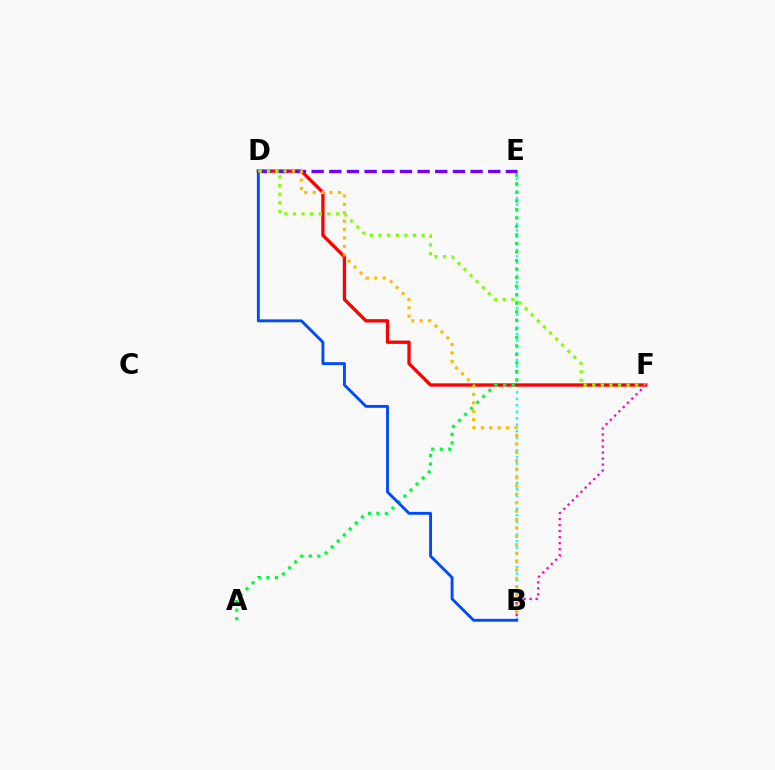{('B', 'E'): [{'color': '#00fff6', 'line_style': 'dotted', 'thickness': 1.76}], ('D', 'F'): [{'color': '#ff0000', 'line_style': 'solid', 'thickness': 2.39}, {'color': '#84ff00', 'line_style': 'dotted', 'thickness': 2.33}], ('D', 'E'): [{'color': '#7200ff', 'line_style': 'dashed', 'thickness': 2.4}], ('B', 'D'): [{'color': '#ffbd00', 'line_style': 'dotted', 'thickness': 2.28}, {'color': '#004bff', 'line_style': 'solid', 'thickness': 2.08}], ('A', 'E'): [{'color': '#00ff39', 'line_style': 'dotted', 'thickness': 2.32}], ('B', 'F'): [{'color': '#ff00cf', 'line_style': 'dotted', 'thickness': 1.64}]}